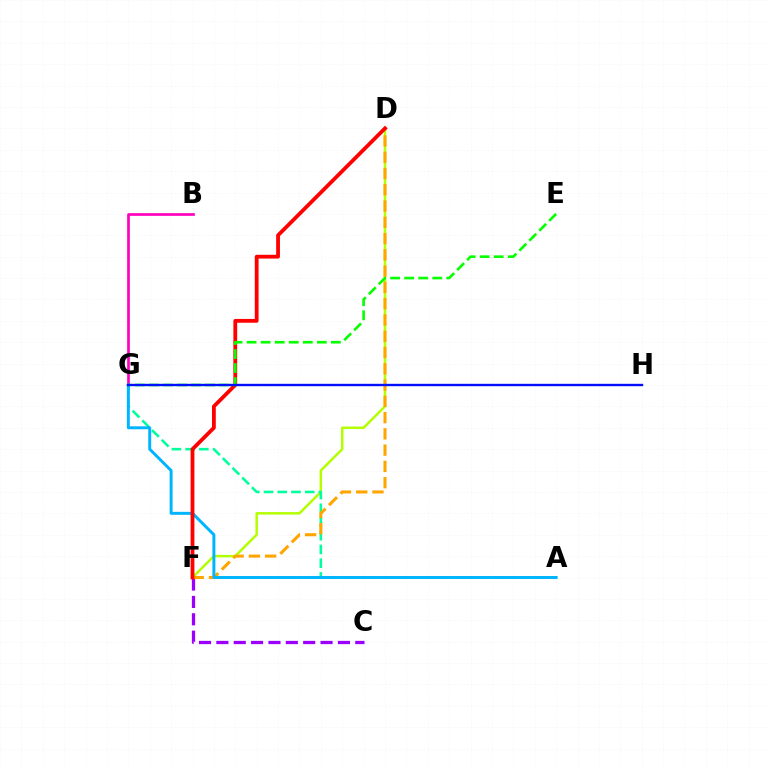{('D', 'F'): [{'color': '#b3ff00', 'line_style': 'solid', 'thickness': 1.79}, {'color': '#ffa500', 'line_style': 'dashed', 'thickness': 2.21}, {'color': '#ff0000', 'line_style': 'solid', 'thickness': 2.73}], ('A', 'G'): [{'color': '#00ff9d', 'line_style': 'dashed', 'thickness': 1.87}, {'color': '#00b5ff', 'line_style': 'solid', 'thickness': 2.13}], ('C', 'F'): [{'color': '#9b00ff', 'line_style': 'dashed', 'thickness': 2.36}], ('B', 'G'): [{'color': '#ff00bd', 'line_style': 'solid', 'thickness': 1.93}], ('E', 'G'): [{'color': '#08ff00', 'line_style': 'dashed', 'thickness': 1.91}], ('G', 'H'): [{'color': '#0010ff', 'line_style': 'solid', 'thickness': 1.71}]}